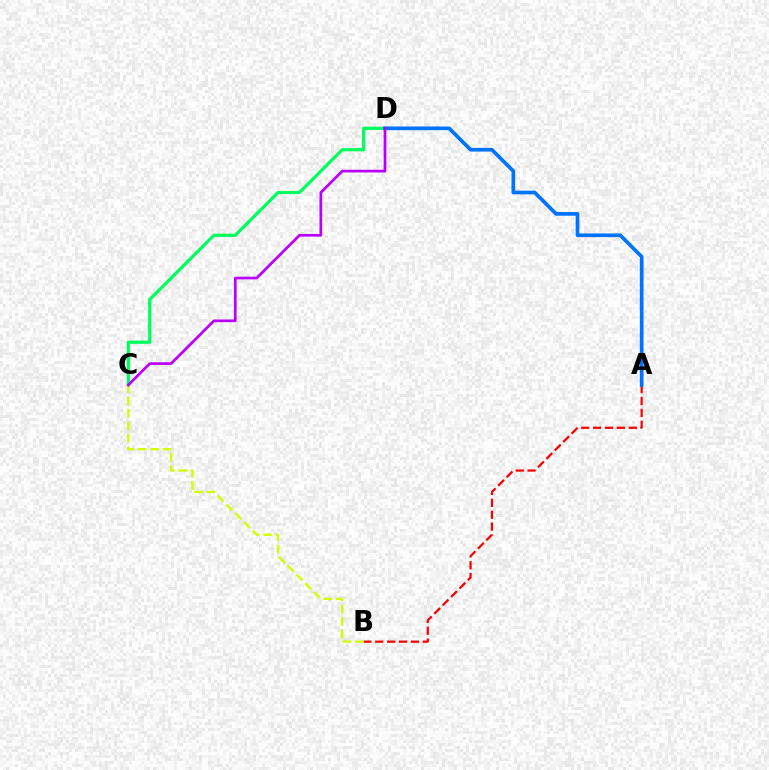{('A', 'B'): [{'color': '#ff0000', 'line_style': 'dashed', 'thickness': 1.61}], ('C', 'D'): [{'color': '#00ff5c', 'line_style': 'solid', 'thickness': 2.31}, {'color': '#b900ff', 'line_style': 'solid', 'thickness': 1.94}], ('A', 'D'): [{'color': '#0074ff', 'line_style': 'solid', 'thickness': 2.66}], ('B', 'C'): [{'color': '#d1ff00', 'line_style': 'dashed', 'thickness': 1.68}]}